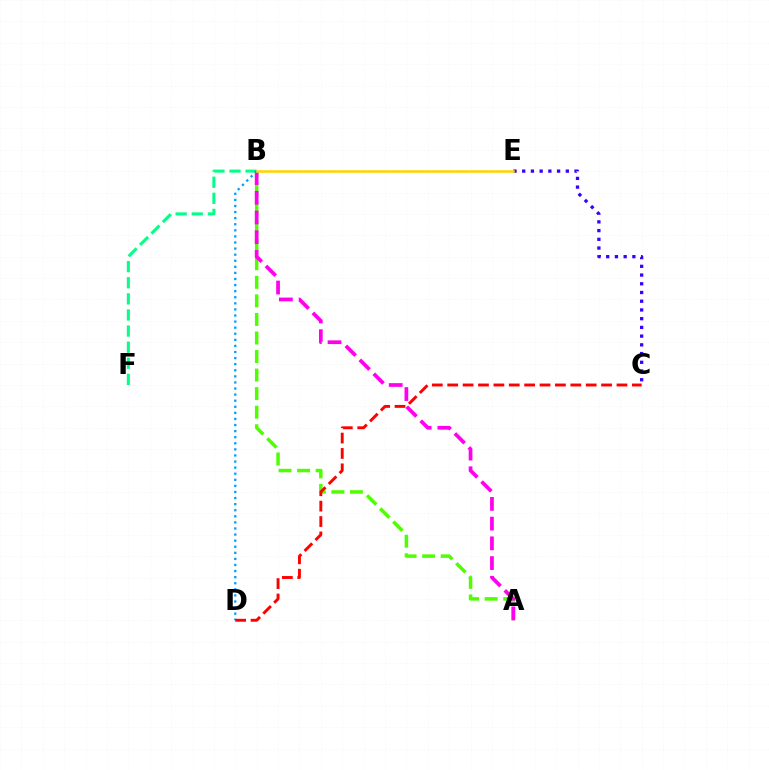{('B', 'F'): [{'color': '#00ff86', 'line_style': 'dashed', 'thickness': 2.19}], ('A', 'B'): [{'color': '#4fff00', 'line_style': 'dashed', 'thickness': 2.52}, {'color': '#ff00ed', 'line_style': 'dashed', 'thickness': 2.68}], ('B', 'D'): [{'color': '#009eff', 'line_style': 'dotted', 'thickness': 1.65}], ('C', 'E'): [{'color': '#3700ff', 'line_style': 'dotted', 'thickness': 2.37}], ('C', 'D'): [{'color': '#ff0000', 'line_style': 'dashed', 'thickness': 2.09}], ('B', 'E'): [{'color': '#ffd500', 'line_style': 'solid', 'thickness': 1.82}]}